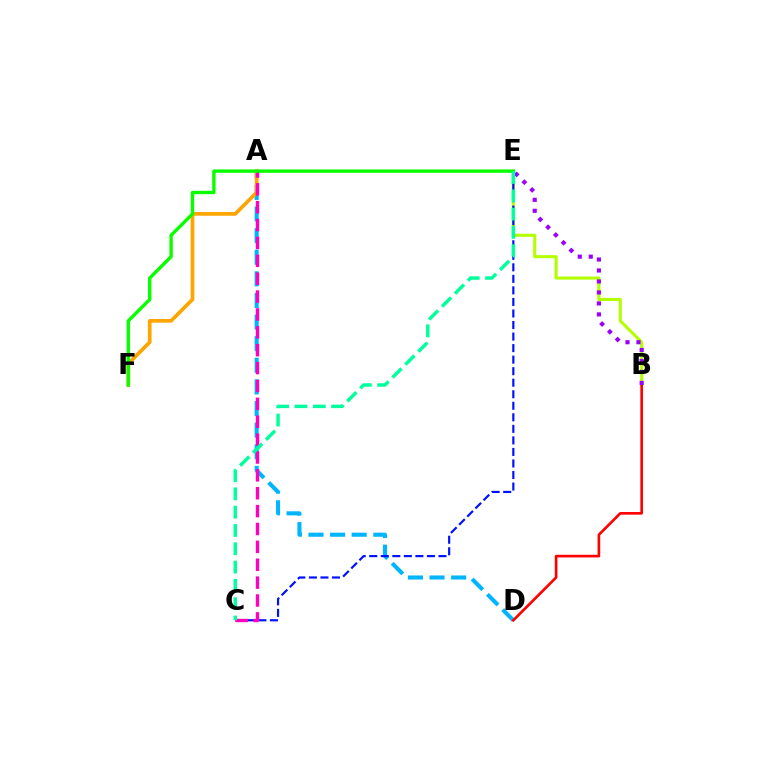{('A', 'D'): [{'color': '#00b5ff', 'line_style': 'dashed', 'thickness': 2.94}], ('B', 'E'): [{'color': '#b3ff00', 'line_style': 'solid', 'thickness': 2.23}, {'color': '#9b00ff', 'line_style': 'dotted', 'thickness': 2.98}], ('C', 'E'): [{'color': '#0010ff', 'line_style': 'dashed', 'thickness': 1.57}, {'color': '#00ff9d', 'line_style': 'dashed', 'thickness': 2.49}], ('B', 'D'): [{'color': '#ff0000', 'line_style': 'solid', 'thickness': 1.9}], ('A', 'F'): [{'color': '#ffa500', 'line_style': 'solid', 'thickness': 2.67}], ('A', 'C'): [{'color': '#ff00bd', 'line_style': 'dashed', 'thickness': 2.43}], ('E', 'F'): [{'color': '#08ff00', 'line_style': 'solid', 'thickness': 2.44}]}